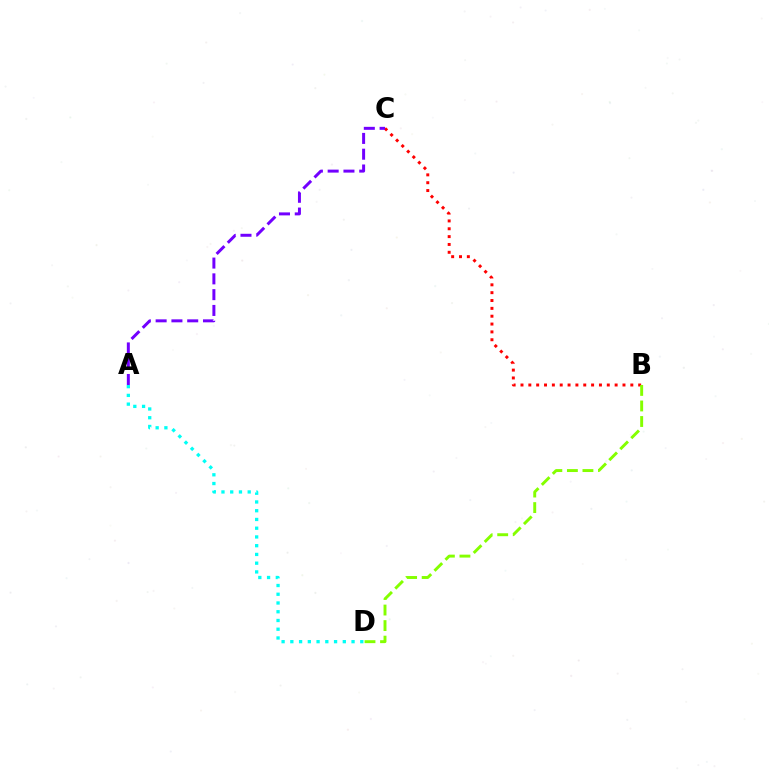{('B', 'C'): [{'color': '#ff0000', 'line_style': 'dotted', 'thickness': 2.13}], ('B', 'D'): [{'color': '#84ff00', 'line_style': 'dashed', 'thickness': 2.11}], ('A', 'D'): [{'color': '#00fff6', 'line_style': 'dotted', 'thickness': 2.38}], ('A', 'C'): [{'color': '#7200ff', 'line_style': 'dashed', 'thickness': 2.14}]}